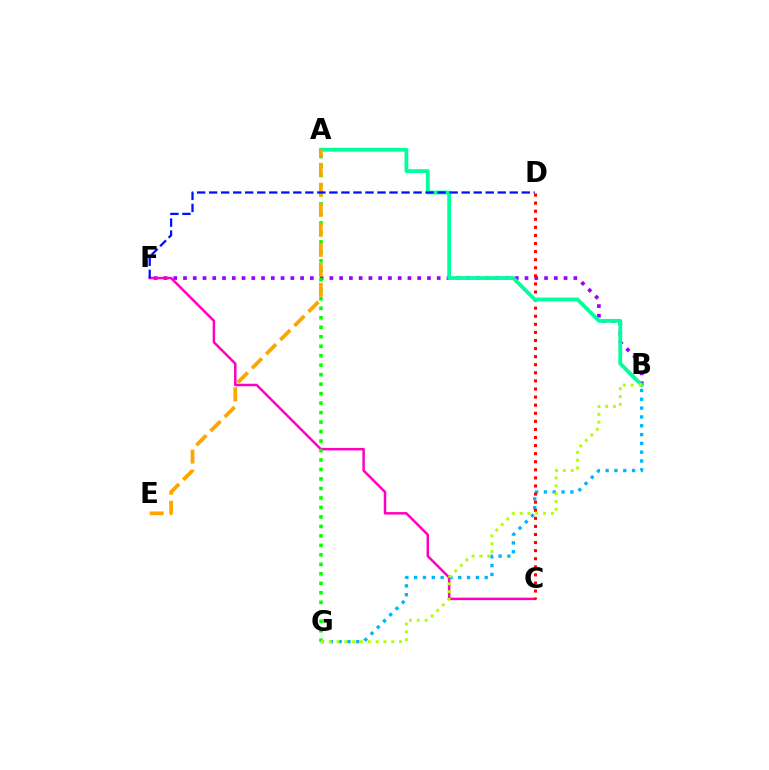{('B', 'F'): [{'color': '#9b00ff', 'line_style': 'dotted', 'thickness': 2.65}], ('C', 'F'): [{'color': '#ff00bd', 'line_style': 'solid', 'thickness': 1.79}], ('B', 'G'): [{'color': '#00b5ff', 'line_style': 'dotted', 'thickness': 2.4}, {'color': '#b3ff00', 'line_style': 'dotted', 'thickness': 2.13}], ('A', 'G'): [{'color': '#08ff00', 'line_style': 'dotted', 'thickness': 2.58}], ('C', 'D'): [{'color': '#ff0000', 'line_style': 'dotted', 'thickness': 2.2}], ('A', 'B'): [{'color': '#00ff9d', 'line_style': 'solid', 'thickness': 2.74}], ('A', 'E'): [{'color': '#ffa500', 'line_style': 'dashed', 'thickness': 2.72}], ('D', 'F'): [{'color': '#0010ff', 'line_style': 'dashed', 'thickness': 1.63}]}